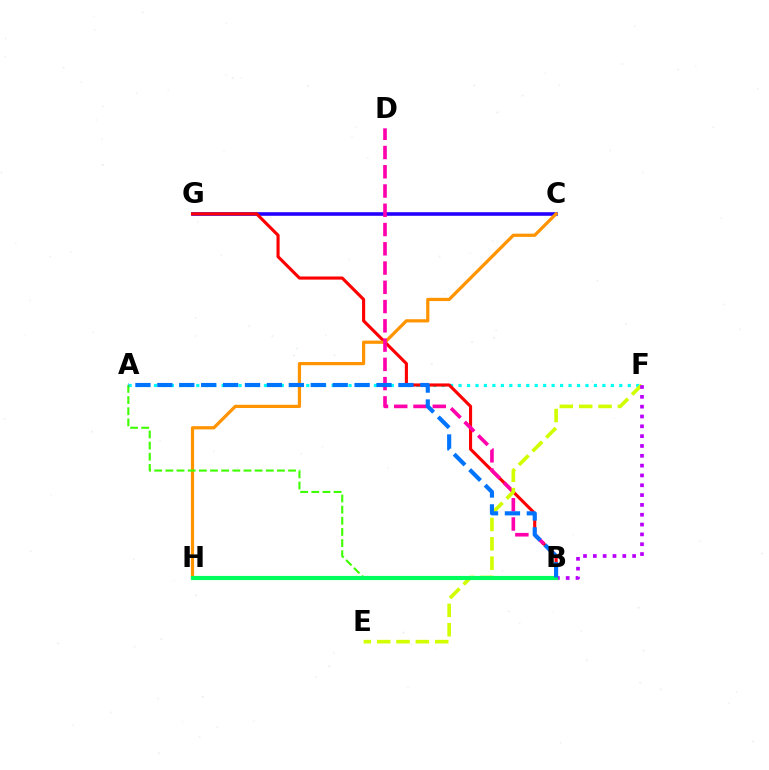{('C', 'G'): [{'color': '#2500ff', 'line_style': 'solid', 'thickness': 2.59}], ('A', 'F'): [{'color': '#00fff6', 'line_style': 'dotted', 'thickness': 2.3}], ('B', 'G'): [{'color': '#ff0000', 'line_style': 'solid', 'thickness': 2.24}], ('C', 'H'): [{'color': '#ff9400', 'line_style': 'solid', 'thickness': 2.32}], ('B', 'D'): [{'color': '#ff00ac', 'line_style': 'dashed', 'thickness': 2.62}], ('E', 'F'): [{'color': '#d1ff00', 'line_style': 'dashed', 'thickness': 2.63}], ('B', 'F'): [{'color': '#b900ff', 'line_style': 'dotted', 'thickness': 2.67}], ('A', 'B'): [{'color': '#3dff00', 'line_style': 'dashed', 'thickness': 1.52}, {'color': '#0074ff', 'line_style': 'dashed', 'thickness': 2.98}], ('B', 'H'): [{'color': '#00ff5c', 'line_style': 'solid', 'thickness': 2.99}]}